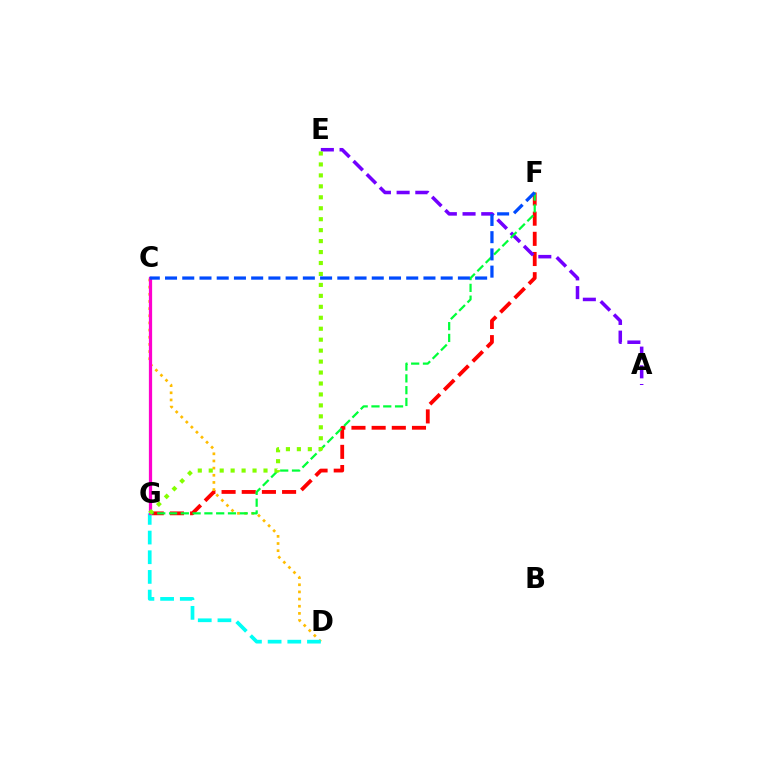{('F', 'G'): [{'color': '#ff0000', 'line_style': 'dashed', 'thickness': 2.74}, {'color': '#00ff39', 'line_style': 'dashed', 'thickness': 1.6}], ('C', 'D'): [{'color': '#ffbd00', 'line_style': 'dotted', 'thickness': 1.94}], ('A', 'E'): [{'color': '#7200ff', 'line_style': 'dashed', 'thickness': 2.54}], ('D', 'G'): [{'color': '#00fff6', 'line_style': 'dashed', 'thickness': 2.67}], ('C', 'G'): [{'color': '#ff00cf', 'line_style': 'solid', 'thickness': 2.33}], ('E', 'G'): [{'color': '#84ff00', 'line_style': 'dotted', 'thickness': 2.98}], ('C', 'F'): [{'color': '#004bff', 'line_style': 'dashed', 'thickness': 2.34}]}